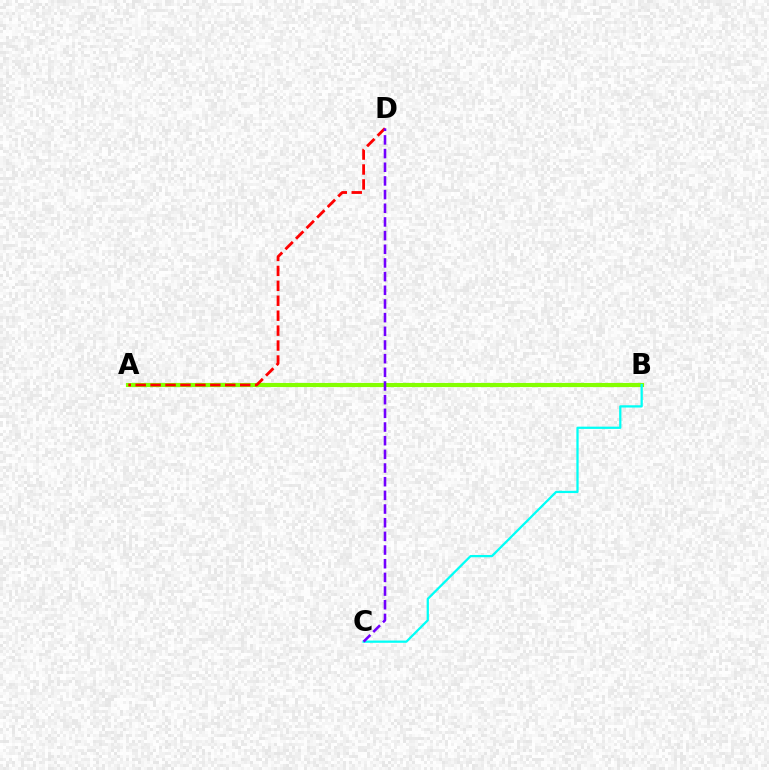{('A', 'B'): [{'color': '#84ff00', 'line_style': 'solid', 'thickness': 2.98}], ('B', 'C'): [{'color': '#00fff6', 'line_style': 'solid', 'thickness': 1.63}], ('A', 'D'): [{'color': '#ff0000', 'line_style': 'dashed', 'thickness': 2.03}], ('C', 'D'): [{'color': '#7200ff', 'line_style': 'dashed', 'thickness': 1.86}]}